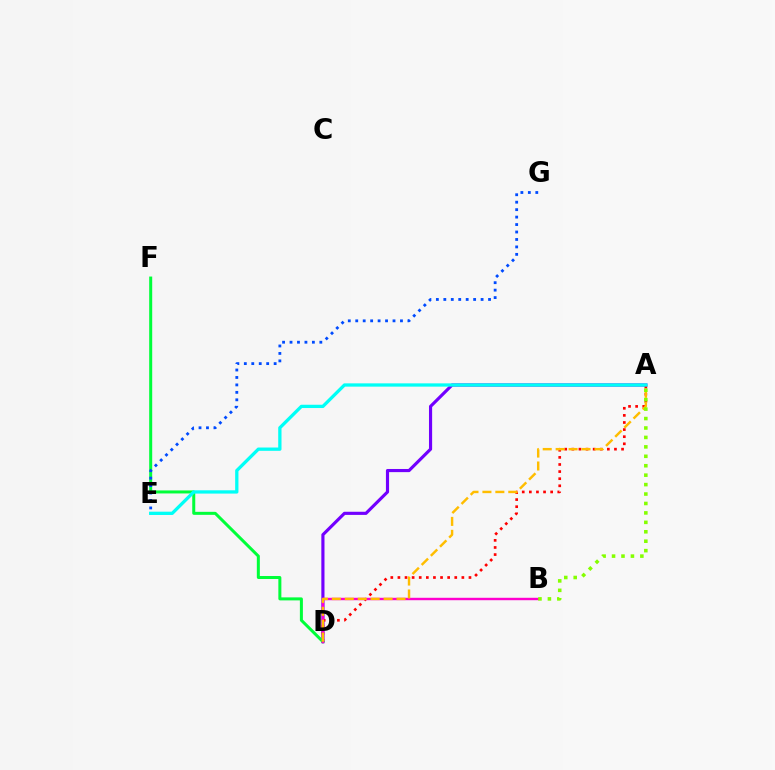{('A', 'D'): [{'color': '#7200ff', 'line_style': 'solid', 'thickness': 2.27}, {'color': '#ff0000', 'line_style': 'dotted', 'thickness': 1.93}, {'color': '#ffbd00', 'line_style': 'dashed', 'thickness': 1.76}], ('D', 'F'): [{'color': '#00ff39', 'line_style': 'solid', 'thickness': 2.17}], ('B', 'D'): [{'color': '#ff00cf', 'line_style': 'solid', 'thickness': 1.74}], ('E', 'G'): [{'color': '#004bff', 'line_style': 'dotted', 'thickness': 2.03}], ('A', 'E'): [{'color': '#00fff6', 'line_style': 'solid', 'thickness': 2.37}], ('A', 'B'): [{'color': '#84ff00', 'line_style': 'dotted', 'thickness': 2.56}]}